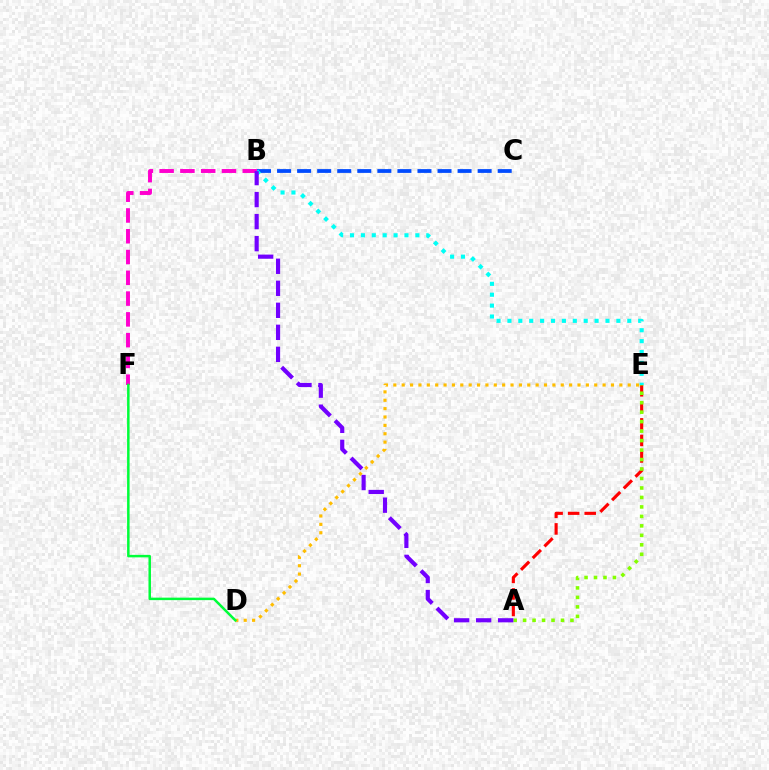{('B', 'F'): [{'color': '#ff00cf', 'line_style': 'dashed', 'thickness': 2.82}], ('D', 'E'): [{'color': '#ffbd00', 'line_style': 'dotted', 'thickness': 2.27}], ('D', 'F'): [{'color': '#00ff39', 'line_style': 'solid', 'thickness': 1.79}], ('A', 'E'): [{'color': '#ff0000', 'line_style': 'dashed', 'thickness': 2.25}, {'color': '#84ff00', 'line_style': 'dotted', 'thickness': 2.57}], ('B', 'C'): [{'color': '#004bff', 'line_style': 'dashed', 'thickness': 2.72}], ('B', 'E'): [{'color': '#00fff6', 'line_style': 'dotted', 'thickness': 2.96}], ('A', 'B'): [{'color': '#7200ff', 'line_style': 'dashed', 'thickness': 2.99}]}